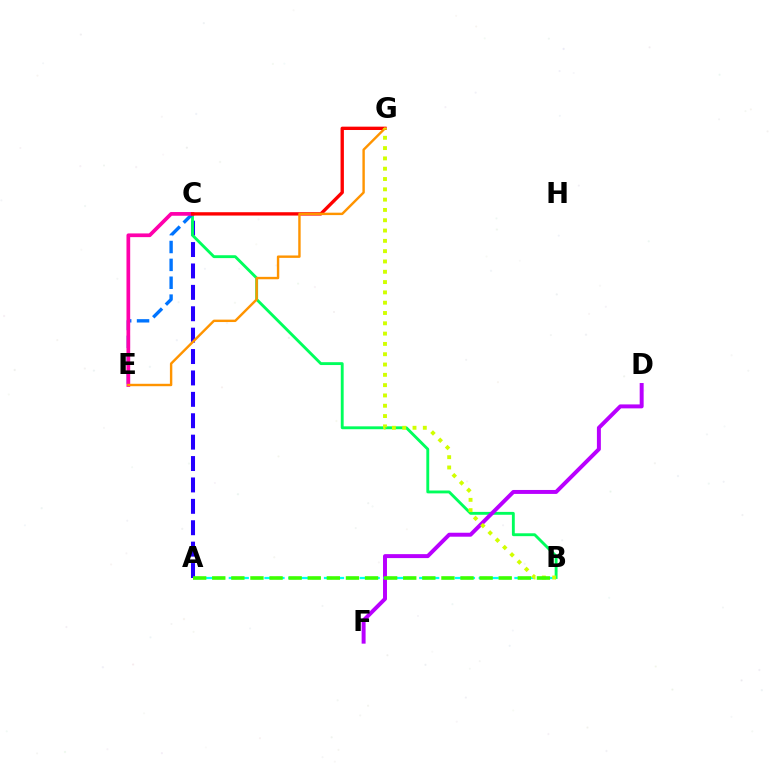{('A', 'C'): [{'color': '#2500ff', 'line_style': 'dashed', 'thickness': 2.91}], ('B', 'C'): [{'color': '#00ff5c', 'line_style': 'solid', 'thickness': 2.07}], ('D', 'F'): [{'color': '#b900ff', 'line_style': 'solid', 'thickness': 2.85}], ('C', 'E'): [{'color': '#0074ff', 'line_style': 'dashed', 'thickness': 2.43}, {'color': '#ff00ac', 'line_style': 'solid', 'thickness': 2.67}], ('C', 'G'): [{'color': '#ff0000', 'line_style': 'solid', 'thickness': 2.41}], ('E', 'G'): [{'color': '#ff9400', 'line_style': 'solid', 'thickness': 1.74}], ('A', 'B'): [{'color': '#00fff6', 'line_style': 'dashed', 'thickness': 1.62}, {'color': '#3dff00', 'line_style': 'dashed', 'thickness': 2.59}], ('B', 'G'): [{'color': '#d1ff00', 'line_style': 'dotted', 'thickness': 2.8}]}